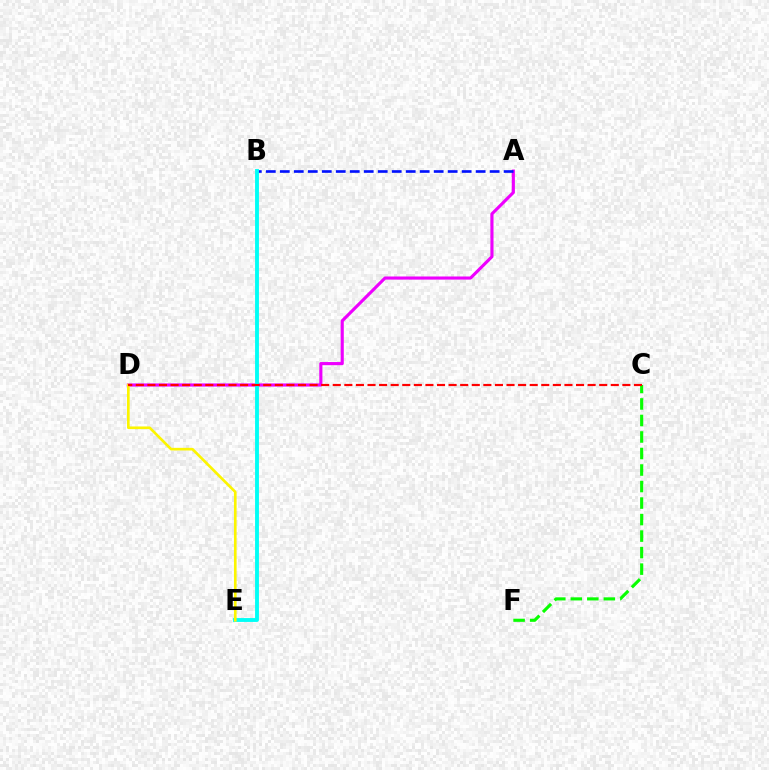{('A', 'D'): [{'color': '#ee00ff', 'line_style': 'solid', 'thickness': 2.26}], ('A', 'B'): [{'color': '#0010ff', 'line_style': 'dashed', 'thickness': 1.9}], ('B', 'E'): [{'color': '#00fff6', 'line_style': 'solid', 'thickness': 2.79}], ('C', 'F'): [{'color': '#08ff00', 'line_style': 'dashed', 'thickness': 2.24}], ('D', 'E'): [{'color': '#fcf500', 'line_style': 'solid', 'thickness': 1.91}], ('C', 'D'): [{'color': '#ff0000', 'line_style': 'dashed', 'thickness': 1.57}]}